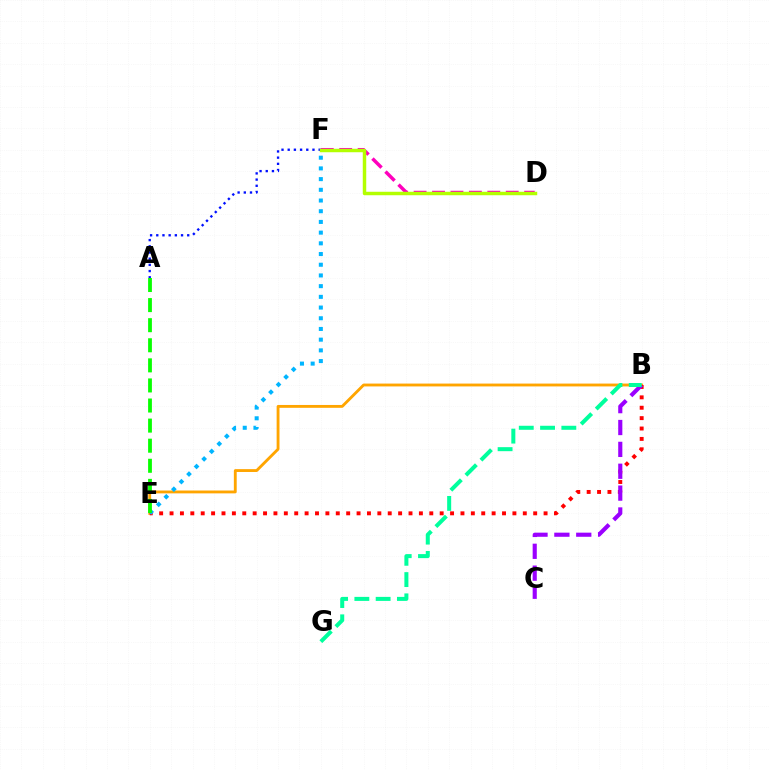{('B', 'E'): [{'color': '#ffa500', 'line_style': 'solid', 'thickness': 2.05}, {'color': '#ff0000', 'line_style': 'dotted', 'thickness': 2.82}], ('A', 'F'): [{'color': '#0010ff', 'line_style': 'dotted', 'thickness': 1.68}], ('D', 'F'): [{'color': '#ff00bd', 'line_style': 'dashed', 'thickness': 2.5}, {'color': '#b3ff00', 'line_style': 'solid', 'thickness': 2.5}], ('B', 'C'): [{'color': '#9b00ff', 'line_style': 'dashed', 'thickness': 2.97}], ('E', 'F'): [{'color': '#00b5ff', 'line_style': 'dotted', 'thickness': 2.91}], ('A', 'E'): [{'color': '#08ff00', 'line_style': 'dashed', 'thickness': 2.73}], ('B', 'G'): [{'color': '#00ff9d', 'line_style': 'dashed', 'thickness': 2.89}]}